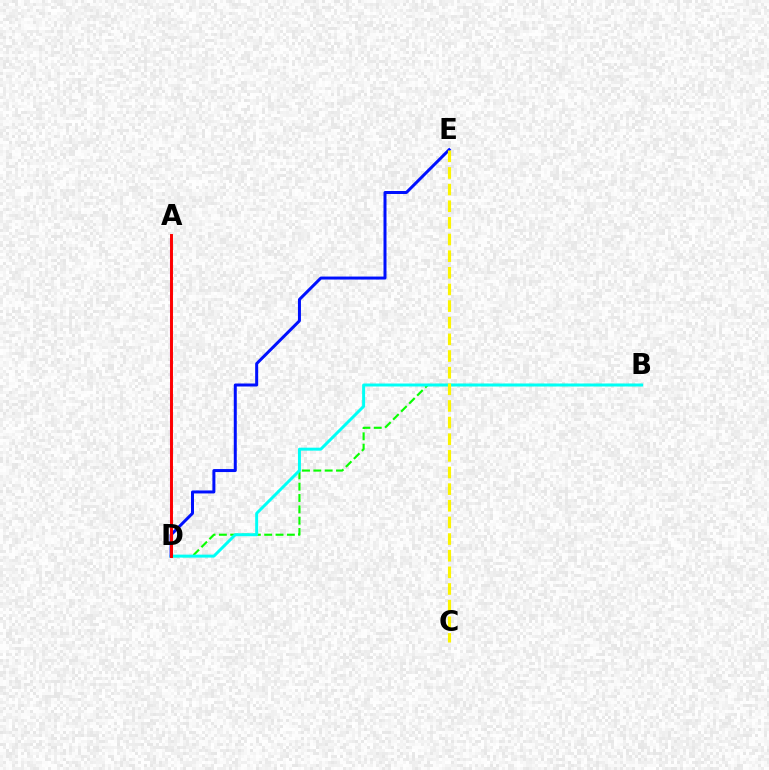{('A', 'D'): [{'color': '#ee00ff', 'line_style': 'dashed', 'thickness': 1.5}, {'color': '#ff0000', 'line_style': 'solid', 'thickness': 2.12}], ('B', 'D'): [{'color': '#08ff00', 'line_style': 'dashed', 'thickness': 1.54}, {'color': '#00fff6', 'line_style': 'solid', 'thickness': 2.14}], ('D', 'E'): [{'color': '#0010ff', 'line_style': 'solid', 'thickness': 2.16}], ('C', 'E'): [{'color': '#fcf500', 'line_style': 'dashed', 'thickness': 2.26}]}